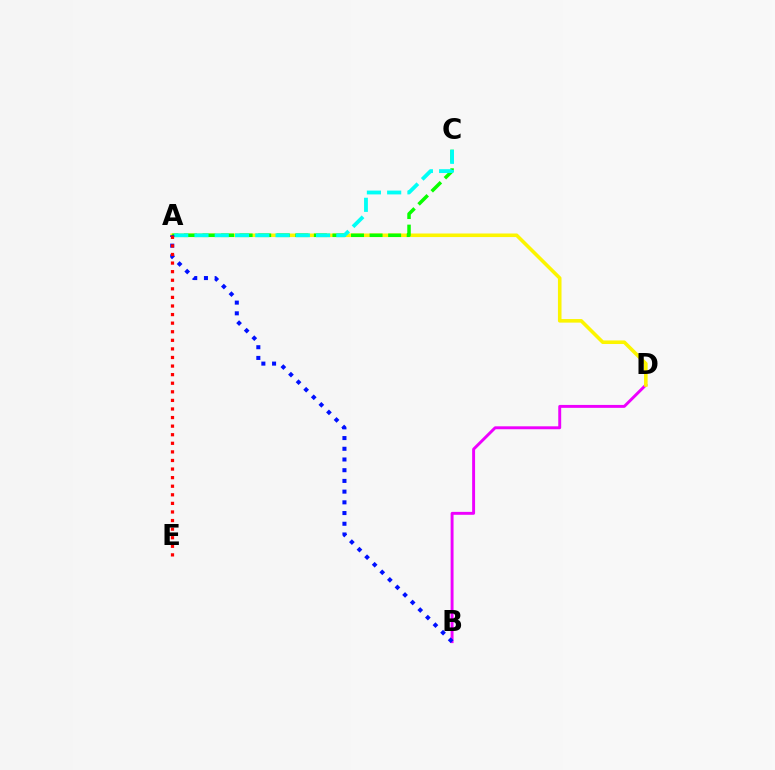{('B', 'D'): [{'color': '#ee00ff', 'line_style': 'solid', 'thickness': 2.1}], ('A', 'D'): [{'color': '#fcf500', 'line_style': 'solid', 'thickness': 2.57}], ('A', 'C'): [{'color': '#08ff00', 'line_style': 'dashed', 'thickness': 2.52}, {'color': '#00fff6', 'line_style': 'dashed', 'thickness': 2.75}], ('A', 'B'): [{'color': '#0010ff', 'line_style': 'dotted', 'thickness': 2.91}], ('A', 'E'): [{'color': '#ff0000', 'line_style': 'dotted', 'thickness': 2.33}]}